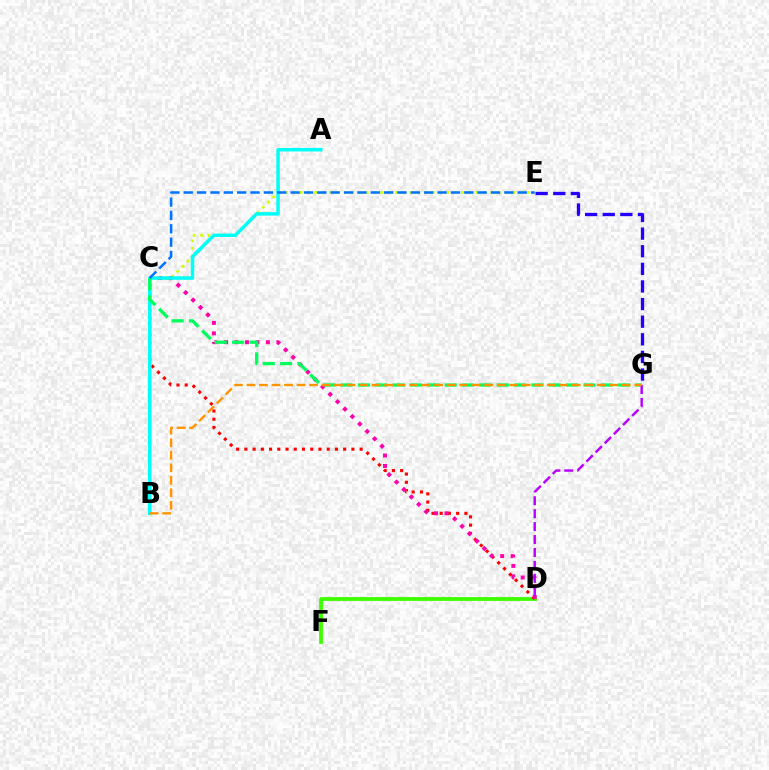{('D', 'F'): [{'color': '#3dff00', 'line_style': 'solid', 'thickness': 2.74}], ('C', 'D'): [{'color': '#ff0000', 'line_style': 'dotted', 'thickness': 2.24}, {'color': '#ff00ac', 'line_style': 'dotted', 'thickness': 2.85}], ('E', 'G'): [{'color': '#2500ff', 'line_style': 'dashed', 'thickness': 2.39}], ('C', 'E'): [{'color': '#d1ff00', 'line_style': 'dotted', 'thickness': 1.99}, {'color': '#0074ff', 'line_style': 'dashed', 'thickness': 1.81}], ('A', 'B'): [{'color': '#00fff6', 'line_style': 'solid', 'thickness': 2.52}], ('C', 'G'): [{'color': '#00ff5c', 'line_style': 'dashed', 'thickness': 2.36}], ('D', 'G'): [{'color': '#b900ff', 'line_style': 'dashed', 'thickness': 1.76}], ('B', 'G'): [{'color': '#ff9400', 'line_style': 'dashed', 'thickness': 1.7}]}